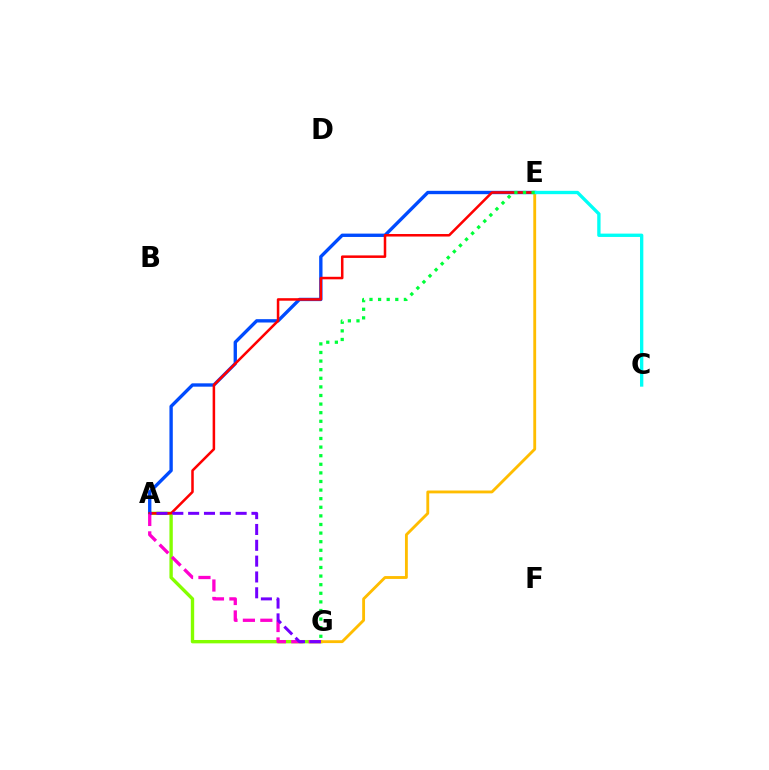{('A', 'G'): [{'color': '#84ff00', 'line_style': 'solid', 'thickness': 2.42}, {'color': '#ff00cf', 'line_style': 'dashed', 'thickness': 2.37}, {'color': '#7200ff', 'line_style': 'dashed', 'thickness': 2.15}], ('A', 'E'): [{'color': '#004bff', 'line_style': 'solid', 'thickness': 2.41}, {'color': '#ff0000', 'line_style': 'solid', 'thickness': 1.82}], ('E', 'G'): [{'color': '#ffbd00', 'line_style': 'solid', 'thickness': 2.05}, {'color': '#00ff39', 'line_style': 'dotted', 'thickness': 2.34}], ('C', 'E'): [{'color': '#00fff6', 'line_style': 'solid', 'thickness': 2.4}]}